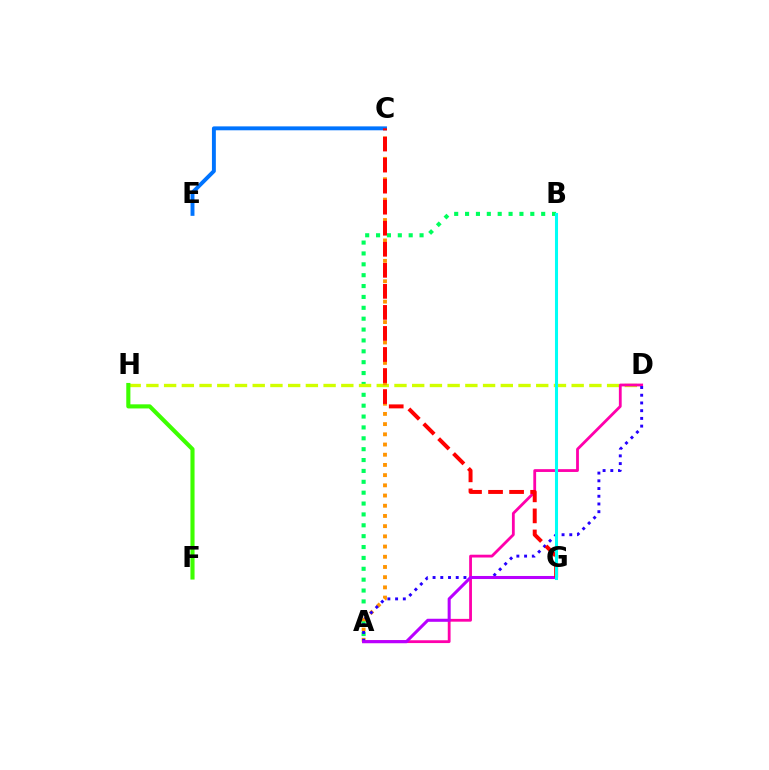{('A', 'B'): [{'color': '#00ff5c', 'line_style': 'dotted', 'thickness': 2.95}], ('D', 'H'): [{'color': '#d1ff00', 'line_style': 'dashed', 'thickness': 2.41}], ('A', 'C'): [{'color': '#ff9400', 'line_style': 'dotted', 'thickness': 2.77}], ('A', 'D'): [{'color': '#ff00ac', 'line_style': 'solid', 'thickness': 2.02}, {'color': '#2500ff', 'line_style': 'dotted', 'thickness': 2.1}], ('A', 'G'): [{'color': '#b900ff', 'line_style': 'solid', 'thickness': 2.19}], ('F', 'H'): [{'color': '#3dff00', 'line_style': 'solid', 'thickness': 2.96}], ('C', 'E'): [{'color': '#0074ff', 'line_style': 'solid', 'thickness': 2.82}], ('C', 'G'): [{'color': '#ff0000', 'line_style': 'dashed', 'thickness': 2.86}], ('B', 'G'): [{'color': '#00fff6', 'line_style': 'solid', 'thickness': 2.2}]}